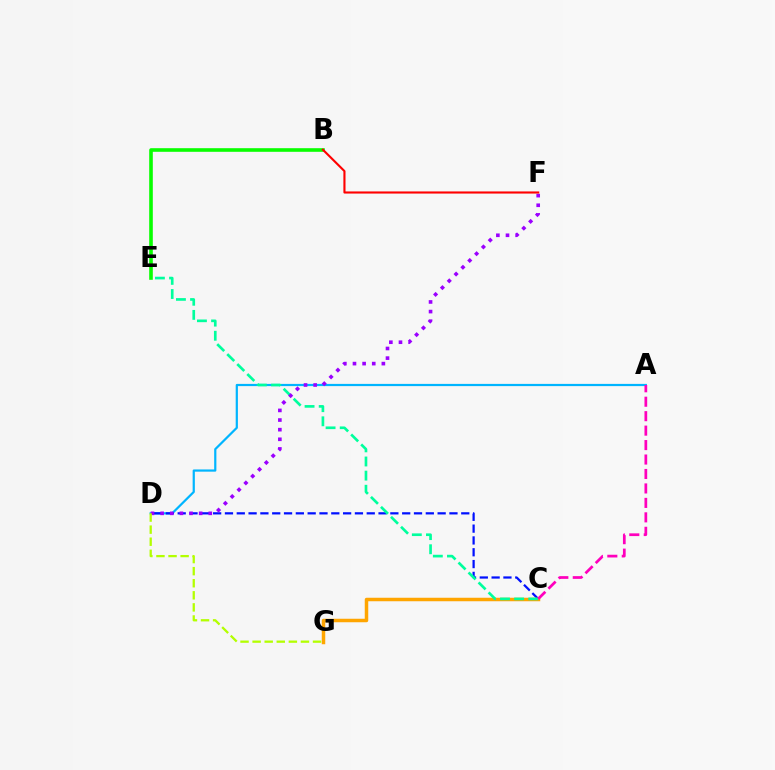{('A', 'D'): [{'color': '#00b5ff', 'line_style': 'solid', 'thickness': 1.59}], ('C', 'D'): [{'color': '#0010ff', 'line_style': 'dashed', 'thickness': 1.61}], ('B', 'E'): [{'color': '#08ff00', 'line_style': 'solid', 'thickness': 2.6}], ('C', 'G'): [{'color': '#ffa500', 'line_style': 'solid', 'thickness': 2.52}], ('C', 'E'): [{'color': '#00ff9d', 'line_style': 'dashed', 'thickness': 1.92}], ('D', 'F'): [{'color': '#9b00ff', 'line_style': 'dotted', 'thickness': 2.62}], ('A', 'C'): [{'color': '#ff00bd', 'line_style': 'dashed', 'thickness': 1.96}], ('B', 'F'): [{'color': '#ff0000', 'line_style': 'solid', 'thickness': 1.52}], ('D', 'G'): [{'color': '#b3ff00', 'line_style': 'dashed', 'thickness': 1.64}]}